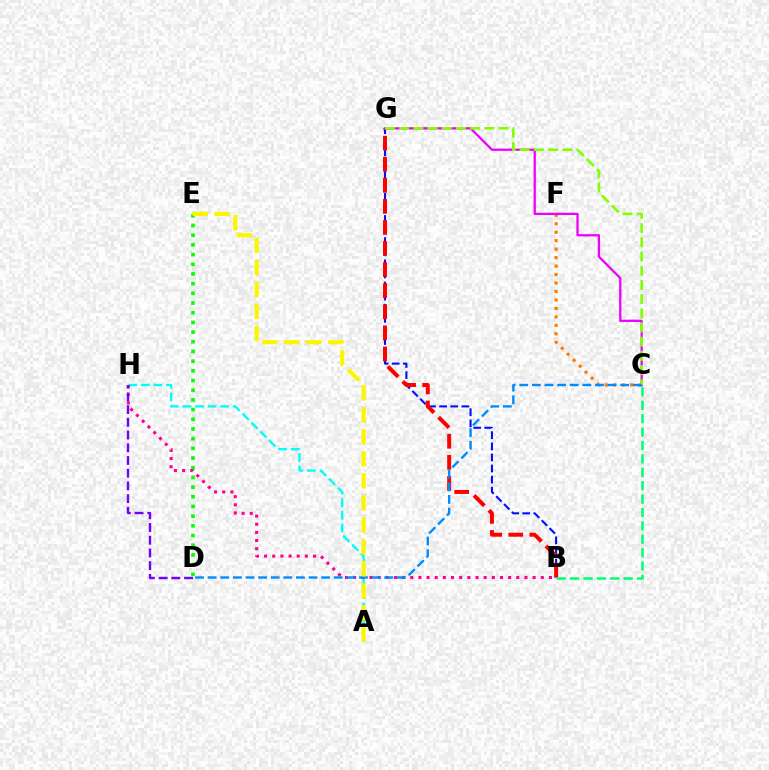{('B', 'G'): [{'color': '#0010ff', 'line_style': 'dashed', 'thickness': 1.51}, {'color': '#ff0000', 'line_style': 'dashed', 'thickness': 2.86}], ('C', 'F'): [{'color': '#ff7c00', 'line_style': 'dotted', 'thickness': 2.3}], ('D', 'E'): [{'color': '#08ff00', 'line_style': 'dotted', 'thickness': 2.63}], ('A', 'H'): [{'color': '#00fff6', 'line_style': 'dashed', 'thickness': 1.71}], ('C', 'G'): [{'color': '#ee00ff', 'line_style': 'solid', 'thickness': 1.64}, {'color': '#84ff00', 'line_style': 'dashed', 'thickness': 1.93}], ('B', 'H'): [{'color': '#ff0094', 'line_style': 'dotted', 'thickness': 2.22}], ('B', 'C'): [{'color': '#00ff74', 'line_style': 'dashed', 'thickness': 1.82}], ('C', 'D'): [{'color': '#008cff', 'line_style': 'dashed', 'thickness': 1.71}], ('A', 'E'): [{'color': '#fcf500', 'line_style': 'dashed', 'thickness': 2.99}], ('D', 'H'): [{'color': '#7200ff', 'line_style': 'dashed', 'thickness': 1.73}]}